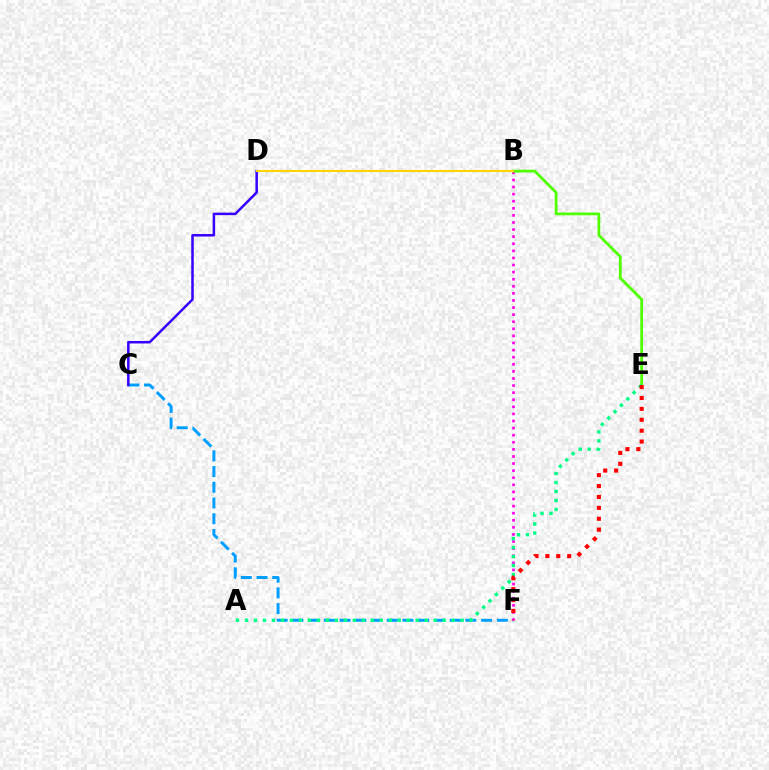{('C', 'F'): [{'color': '#009eff', 'line_style': 'dashed', 'thickness': 2.14}], ('B', 'F'): [{'color': '#ff00ed', 'line_style': 'dotted', 'thickness': 1.93}], ('B', 'E'): [{'color': '#4fff00', 'line_style': 'solid', 'thickness': 2.0}], ('A', 'E'): [{'color': '#00ff86', 'line_style': 'dotted', 'thickness': 2.44}], ('C', 'D'): [{'color': '#3700ff', 'line_style': 'solid', 'thickness': 1.81}], ('B', 'D'): [{'color': '#ffd500', 'line_style': 'solid', 'thickness': 1.51}], ('E', 'F'): [{'color': '#ff0000', 'line_style': 'dotted', 'thickness': 2.96}]}